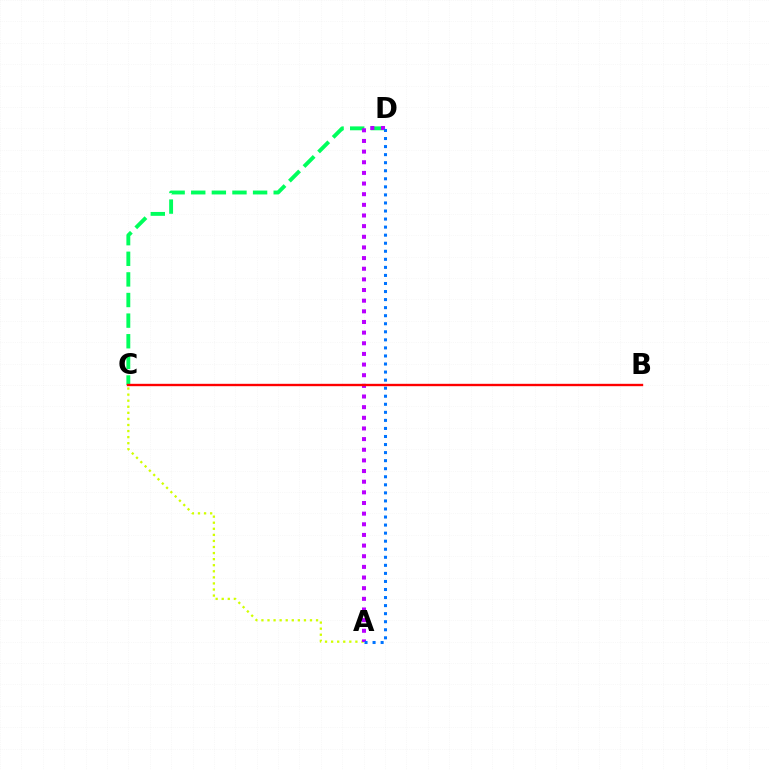{('C', 'D'): [{'color': '#00ff5c', 'line_style': 'dashed', 'thickness': 2.8}], ('A', 'C'): [{'color': '#d1ff00', 'line_style': 'dotted', 'thickness': 1.65}], ('A', 'D'): [{'color': '#b900ff', 'line_style': 'dotted', 'thickness': 2.89}, {'color': '#0074ff', 'line_style': 'dotted', 'thickness': 2.19}], ('B', 'C'): [{'color': '#ff0000', 'line_style': 'solid', 'thickness': 1.71}]}